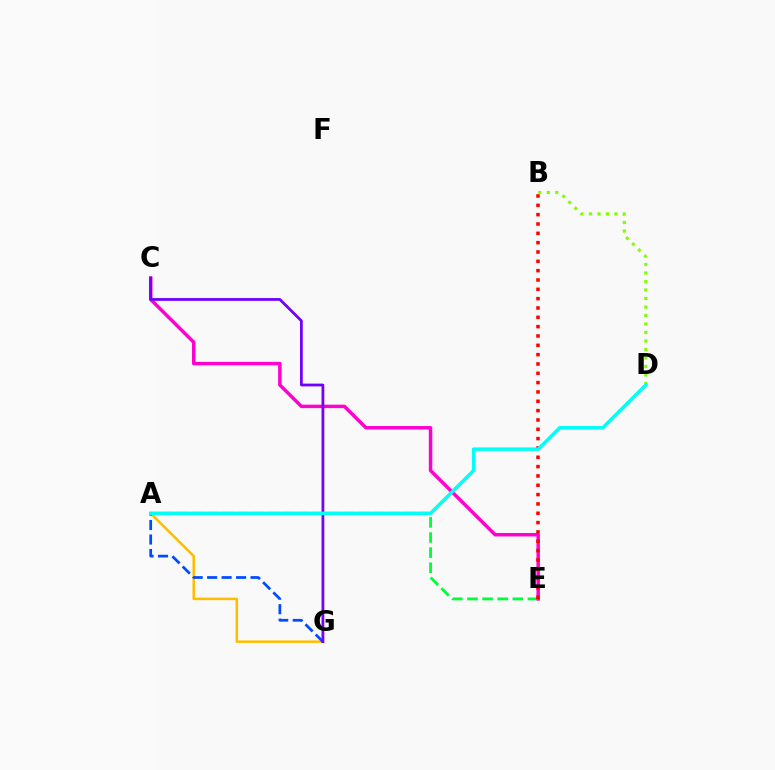{('A', 'G'): [{'color': '#ffbd00', 'line_style': 'solid', 'thickness': 1.82}, {'color': '#004bff', 'line_style': 'dashed', 'thickness': 1.97}], ('A', 'E'): [{'color': '#00ff39', 'line_style': 'dashed', 'thickness': 2.05}], ('C', 'E'): [{'color': '#ff00cf', 'line_style': 'solid', 'thickness': 2.5}], ('B', 'D'): [{'color': '#84ff00', 'line_style': 'dotted', 'thickness': 2.31}], ('B', 'E'): [{'color': '#ff0000', 'line_style': 'dotted', 'thickness': 2.54}], ('C', 'G'): [{'color': '#7200ff', 'line_style': 'solid', 'thickness': 1.99}], ('A', 'D'): [{'color': '#00fff6', 'line_style': 'solid', 'thickness': 2.51}]}